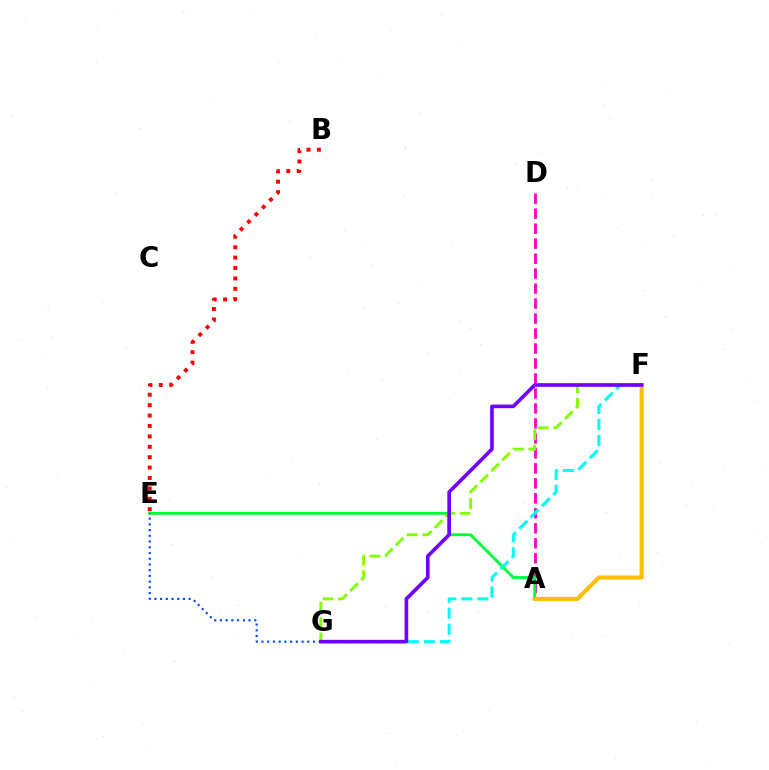{('A', 'D'): [{'color': '#ff00cf', 'line_style': 'dashed', 'thickness': 2.04}], ('A', 'E'): [{'color': '#00ff39', 'line_style': 'solid', 'thickness': 2.08}], ('F', 'G'): [{'color': '#84ff00', 'line_style': 'dashed', 'thickness': 2.09}, {'color': '#00fff6', 'line_style': 'dashed', 'thickness': 2.18}, {'color': '#7200ff', 'line_style': 'solid', 'thickness': 2.62}], ('E', 'G'): [{'color': '#004bff', 'line_style': 'dotted', 'thickness': 1.56}], ('A', 'F'): [{'color': '#ffbd00', 'line_style': 'solid', 'thickness': 2.93}], ('B', 'E'): [{'color': '#ff0000', 'line_style': 'dotted', 'thickness': 2.83}]}